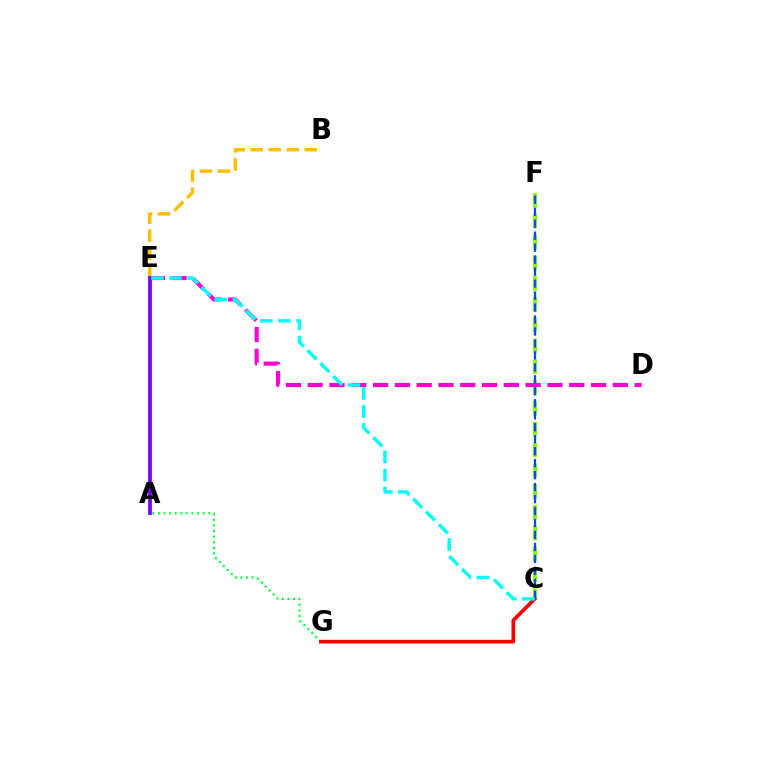{('A', 'G'): [{'color': '#00ff39', 'line_style': 'dotted', 'thickness': 1.52}], ('C', 'F'): [{'color': '#84ff00', 'line_style': 'dashed', 'thickness': 2.83}, {'color': '#004bff', 'line_style': 'dashed', 'thickness': 1.63}], ('D', 'E'): [{'color': '#ff00cf', 'line_style': 'dashed', 'thickness': 2.96}], ('C', 'G'): [{'color': '#ff0000', 'line_style': 'solid', 'thickness': 2.66}], ('B', 'E'): [{'color': '#ffbd00', 'line_style': 'dashed', 'thickness': 2.45}], ('A', 'E'): [{'color': '#7200ff', 'line_style': 'solid', 'thickness': 2.69}], ('C', 'E'): [{'color': '#00fff6', 'line_style': 'dashed', 'thickness': 2.46}]}